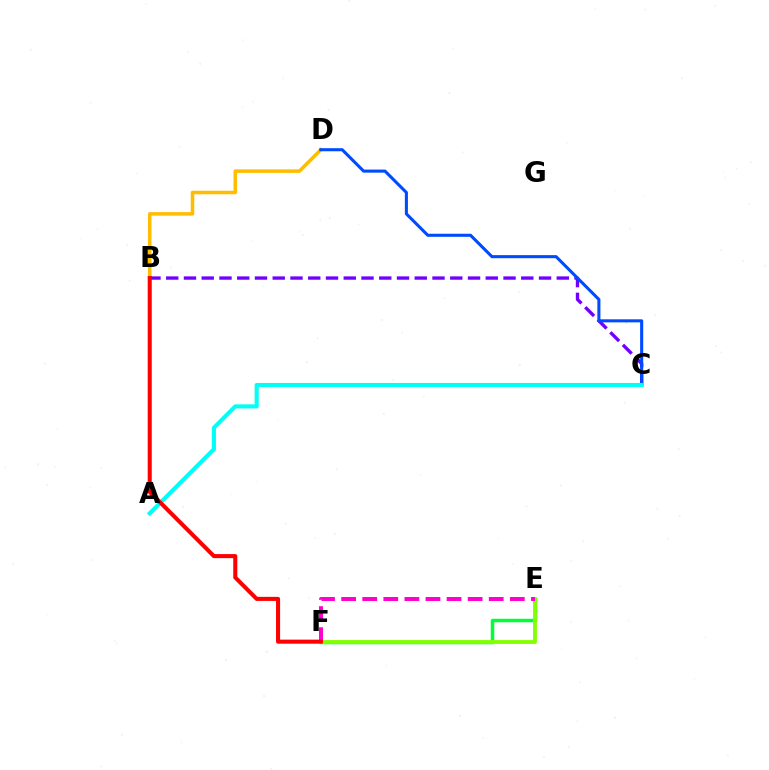{('E', 'F'): [{'color': '#00ff39', 'line_style': 'solid', 'thickness': 2.51}, {'color': '#84ff00', 'line_style': 'solid', 'thickness': 2.76}, {'color': '#ff00cf', 'line_style': 'dashed', 'thickness': 2.86}], ('B', 'D'): [{'color': '#ffbd00', 'line_style': 'solid', 'thickness': 2.55}], ('B', 'C'): [{'color': '#7200ff', 'line_style': 'dashed', 'thickness': 2.41}], ('C', 'D'): [{'color': '#004bff', 'line_style': 'solid', 'thickness': 2.21}], ('A', 'C'): [{'color': '#00fff6', 'line_style': 'solid', 'thickness': 2.95}], ('B', 'F'): [{'color': '#ff0000', 'line_style': 'solid', 'thickness': 2.93}]}